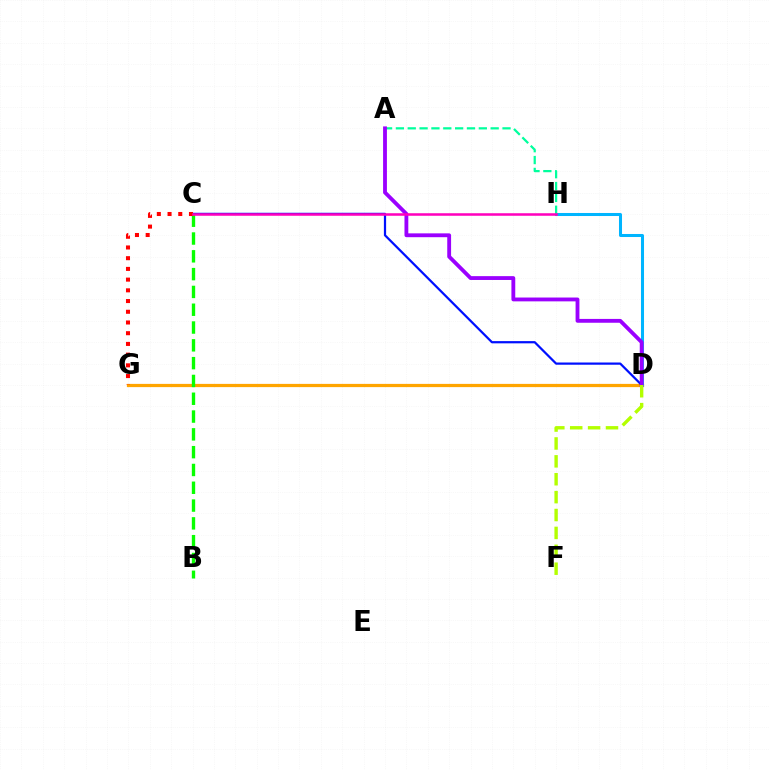{('D', 'G'): [{'color': '#ffa500', 'line_style': 'solid', 'thickness': 2.32}], ('D', 'H'): [{'color': '#00b5ff', 'line_style': 'solid', 'thickness': 2.18}], ('A', 'H'): [{'color': '#00ff9d', 'line_style': 'dashed', 'thickness': 1.61}], ('C', 'D'): [{'color': '#0010ff', 'line_style': 'solid', 'thickness': 1.6}], ('B', 'C'): [{'color': '#08ff00', 'line_style': 'dashed', 'thickness': 2.42}], ('A', 'D'): [{'color': '#9b00ff', 'line_style': 'solid', 'thickness': 2.76}], ('C', 'G'): [{'color': '#ff0000', 'line_style': 'dotted', 'thickness': 2.91}], ('D', 'F'): [{'color': '#b3ff00', 'line_style': 'dashed', 'thickness': 2.43}], ('C', 'H'): [{'color': '#ff00bd', 'line_style': 'solid', 'thickness': 1.82}]}